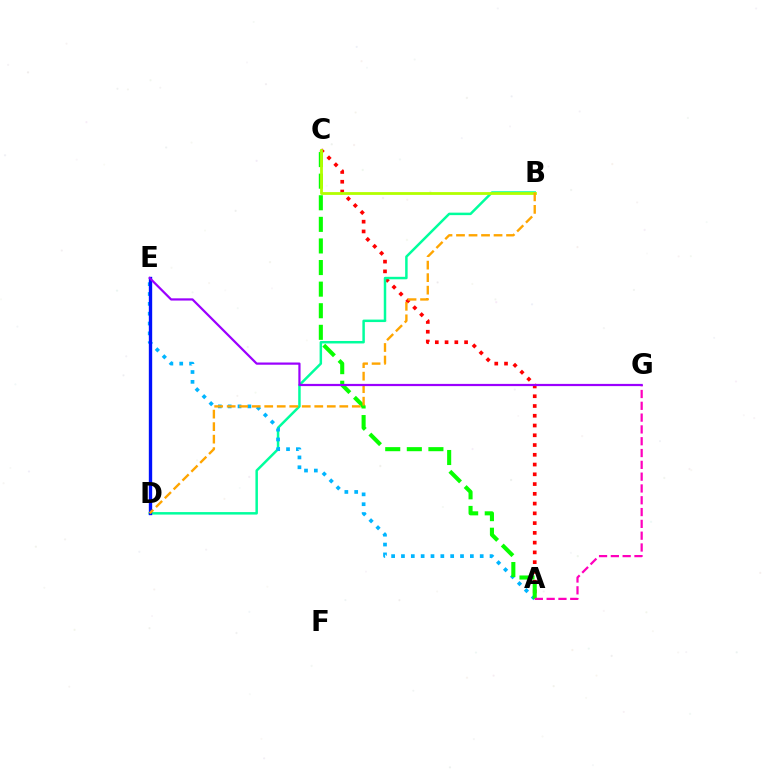{('A', 'C'): [{'color': '#ff0000', 'line_style': 'dotted', 'thickness': 2.65}, {'color': '#08ff00', 'line_style': 'dashed', 'thickness': 2.93}], ('B', 'D'): [{'color': '#00ff9d', 'line_style': 'solid', 'thickness': 1.79}, {'color': '#ffa500', 'line_style': 'dashed', 'thickness': 1.7}], ('A', 'E'): [{'color': '#00b5ff', 'line_style': 'dotted', 'thickness': 2.67}], ('D', 'E'): [{'color': '#0010ff', 'line_style': 'solid', 'thickness': 2.42}], ('B', 'C'): [{'color': '#b3ff00', 'line_style': 'solid', 'thickness': 2.01}], ('A', 'G'): [{'color': '#ff00bd', 'line_style': 'dashed', 'thickness': 1.6}], ('E', 'G'): [{'color': '#9b00ff', 'line_style': 'solid', 'thickness': 1.6}]}